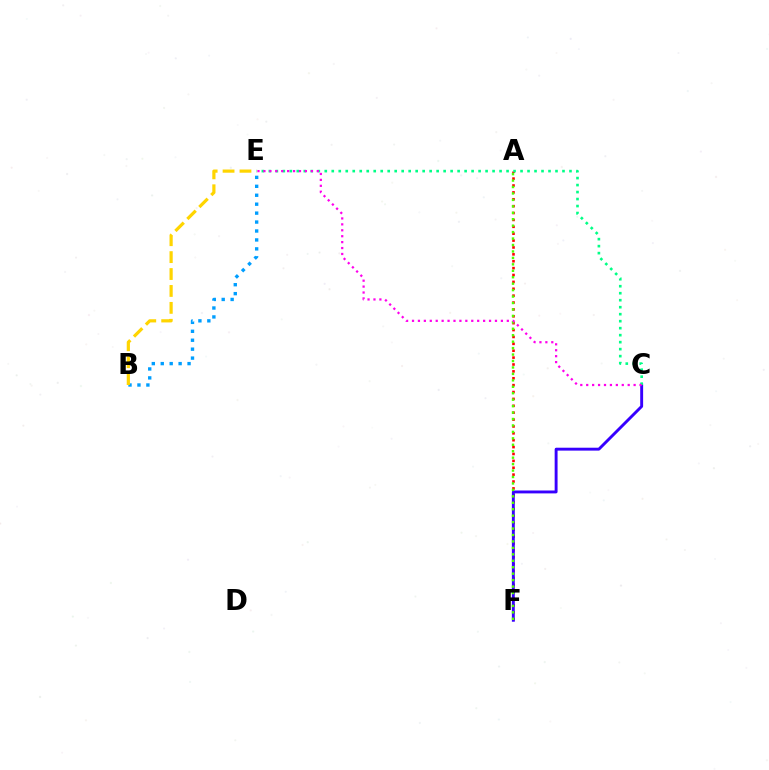{('B', 'E'): [{'color': '#009eff', 'line_style': 'dotted', 'thickness': 2.43}, {'color': '#ffd500', 'line_style': 'dashed', 'thickness': 2.3}], ('A', 'F'): [{'color': '#ff0000', 'line_style': 'dotted', 'thickness': 1.87}, {'color': '#4fff00', 'line_style': 'dotted', 'thickness': 1.75}], ('C', 'F'): [{'color': '#3700ff', 'line_style': 'solid', 'thickness': 2.09}], ('C', 'E'): [{'color': '#00ff86', 'line_style': 'dotted', 'thickness': 1.9}, {'color': '#ff00ed', 'line_style': 'dotted', 'thickness': 1.61}]}